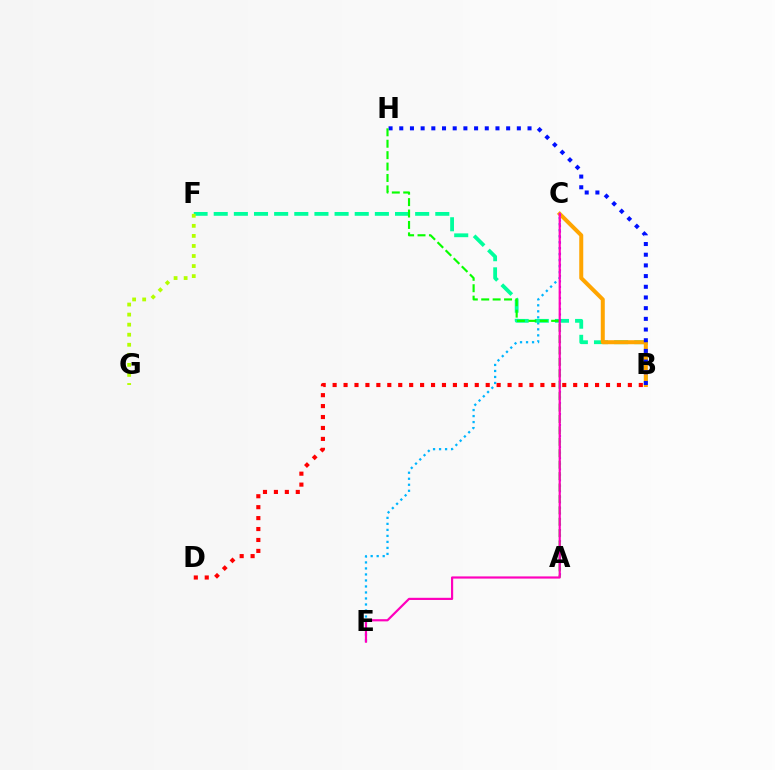{('C', 'E'): [{'color': '#00b5ff', 'line_style': 'dotted', 'thickness': 1.63}, {'color': '#ff00bd', 'line_style': 'solid', 'thickness': 1.57}], ('B', 'F'): [{'color': '#00ff9d', 'line_style': 'dashed', 'thickness': 2.74}], ('B', 'C'): [{'color': '#ffa500', 'line_style': 'solid', 'thickness': 2.88}], ('A', 'C'): [{'color': '#9b00ff', 'line_style': 'dotted', 'thickness': 1.5}], ('F', 'G'): [{'color': '#b3ff00', 'line_style': 'dotted', 'thickness': 2.73}], ('B', 'H'): [{'color': '#0010ff', 'line_style': 'dotted', 'thickness': 2.9}], ('A', 'H'): [{'color': '#08ff00', 'line_style': 'dashed', 'thickness': 1.55}], ('B', 'D'): [{'color': '#ff0000', 'line_style': 'dotted', 'thickness': 2.97}]}